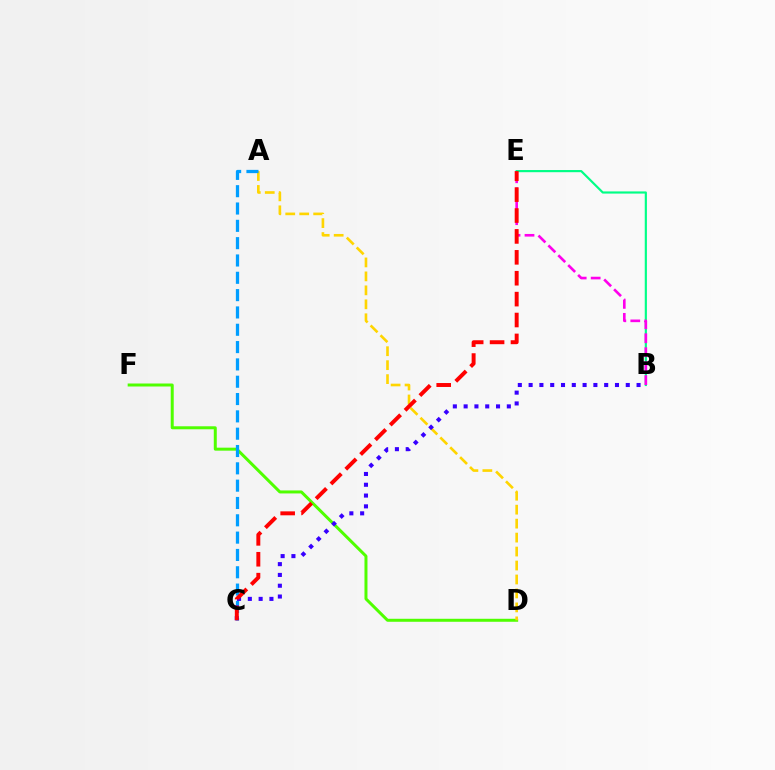{('D', 'F'): [{'color': '#4fff00', 'line_style': 'solid', 'thickness': 2.16}], ('A', 'D'): [{'color': '#ffd500', 'line_style': 'dashed', 'thickness': 1.9}], ('A', 'C'): [{'color': '#009eff', 'line_style': 'dashed', 'thickness': 2.35}], ('B', 'E'): [{'color': '#00ff86', 'line_style': 'solid', 'thickness': 1.56}, {'color': '#ff00ed', 'line_style': 'dashed', 'thickness': 1.9}], ('B', 'C'): [{'color': '#3700ff', 'line_style': 'dotted', 'thickness': 2.93}], ('C', 'E'): [{'color': '#ff0000', 'line_style': 'dashed', 'thickness': 2.84}]}